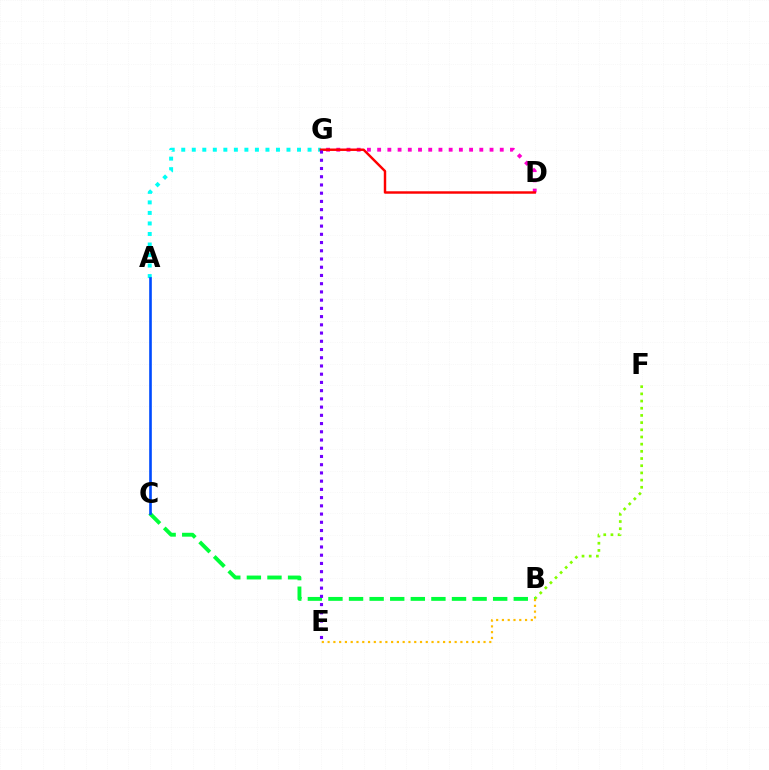{('B', 'F'): [{'color': '#84ff00', 'line_style': 'dotted', 'thickness': 1.95}], ('A', 'G'): [{'color': '#00fff6', 'line_style': 'dotted', 'thickness': 2.86}], ('D', 'G'): [{'color': '#ff00cf', 'line_style': 'dotted', 'thickness': 2.78}, {'color': '#ff0000', 'line_style': 'solid', 'thickness': 1.76}], ('B', 'C'): [{'color': '#00ff39', 'line_style': 'dashed', 'thickness': 2.8}], ('A', 'C'): [{'color': '#004bff', 'line_style': 'solid', 'thickness': 1.9}], ('B', 'E'): [{'color': '#ffbd00', 'line_style': 'dotted', 'thickness': 1.57}], ('E', 'G'): [{'color': '#7200ff', 'line_style': 'dotted', 'thickness': 2.24}]}